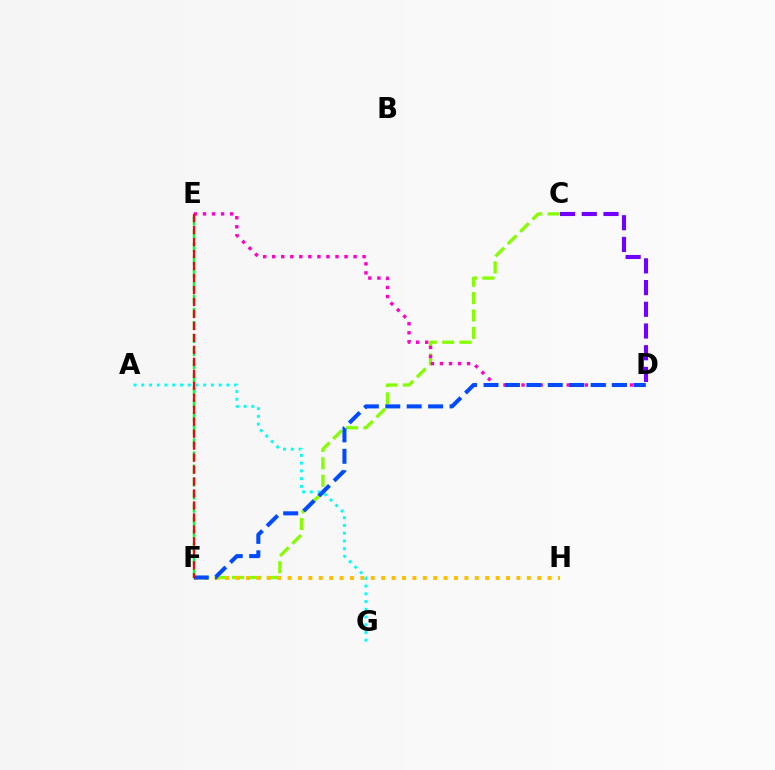{('C', 'F'): [{'color': '#84ff00', 'line_style': 'dashed', 'thickness': 2.36}], ('E', 'F'): [{'color': '#00ff39', 'line_style': 'dashed', 'thickness': 1.77}, {'color': '#ff0000', 'line_style': 'dashed', 'thickness': 1.63}], ('F', 'H'): [{'color': '#ffbd00', 'line_style': 'dotted', 'thickness': 2.83}], ('A', 'G'): [{'color': '#00fff6', 'line_style': 'dotted', 'thickness': 2.1}], ('D', 'E'): [{'color': '#ff00cf', 'line_style': 'dotted', 'thickness': 2.46}], ('C', 'D'): [{'color': '#7200ff', 'line_style': 'dashed', 'thickness': 2.95}], ('D', 'F'): [{'color': '#004bff', 'line_style': 'dashed', 'thickness': 2.91}]}